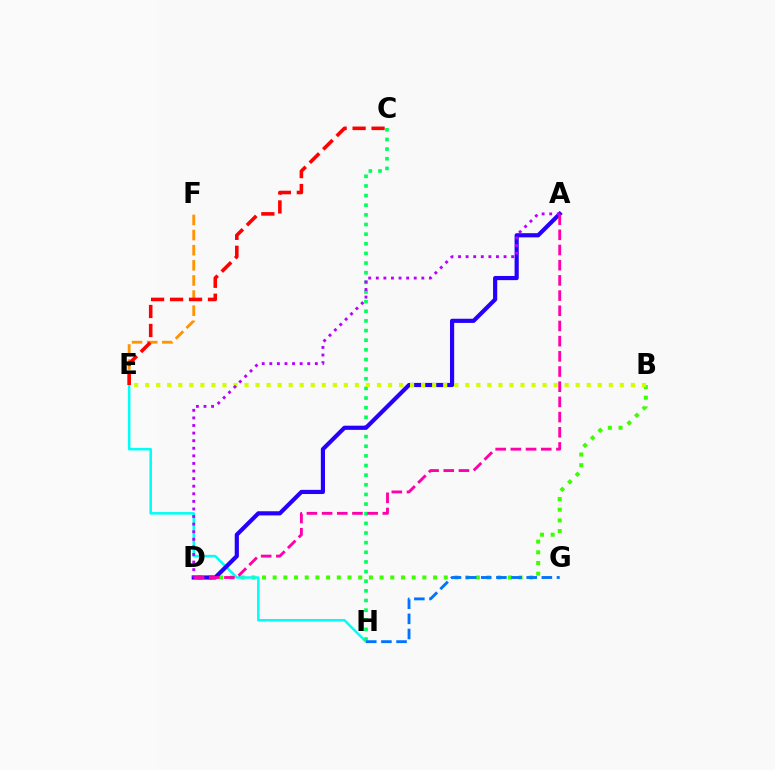{('B', 'D'): [{'color': '#3dff00', 'line_style': 'dotted', 'thickness': 2.91}], ('E', 'H'): [{'color': '#00fff6', 'line_style': 'solid', 'thickness': 1.83}], ('E', 'F'): [{'color': '#ff9400', 'line_style': 'dashed', 'thickness': 2.06}], ('C', 'H'): [{'color': '#00ff5c', 'line_style': 'dotted', 'thickness': 2.62}], ('A', 'D'): [{'color': '#2500ff', 'line_style': 'solid', 'thickness': 3.0}, {'color': '#ff00ac', 'line_style': 'dashed', 'thickness': 2.06}, {'color': '#b900ff', 'line_style': 'dotted', 'thickness': 2.06}], ('C', 'E'): [{'color': '#ff0000', 'line_style': 'dashed', 'thickness': 2.58}], ('G', 'H'): [{'color': '#0074ff', 'line_style': 'dashed', 'thickness': 2.06}], ('B', 'E'): [{'color': '#d1ff00', 'line_style': 'dotted', 'thickness': 3.0}]}